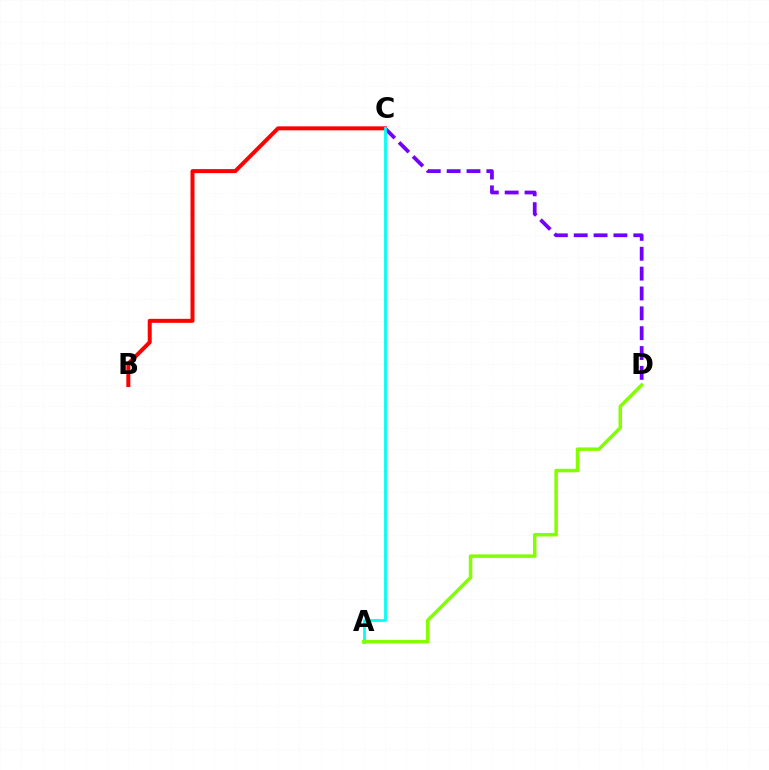{('B', 'C'): [{'color': '#ff0000', 'line_style': 'solid', 'thickness': 2.87}], ('C', 'D'): [{'color': '#7200ff', 'line_style': 'dashed', 'thickness': 2.7}], ('A', 'C'): [{'color': '#00fff6', 'line_style': 'solid', 'thickness': 2.0}], ('A', 'D'): [{'color': '#84ff00', 'line_style': 'solid', 'thickness': 2.52}]}